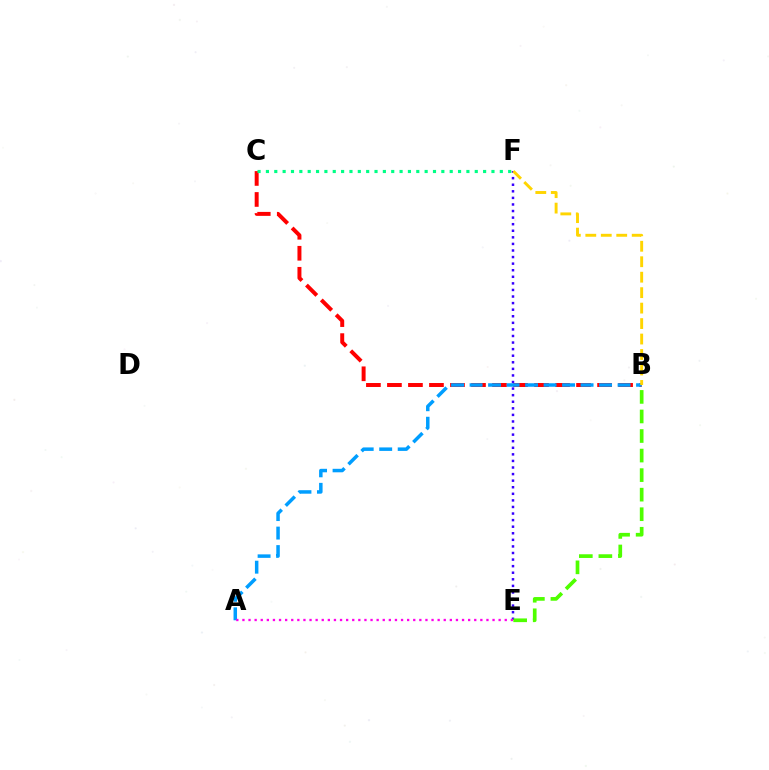{('B', 'C'): [{'color': '#ff0000', 'line_style': 'dashed', 'thickness': 2.85}], ('E', 'F'): [{'color': '#3700ff', 'line_style': 'dotted', 'thickness': 1.79}], ('A', 'B'): [{'color': '#009eff', 'line_style': 'dashed', 'thickness': 2.51}], ('B', 'E'): [{'color': '#4fff00', 'line_style': 'dashed', 'thickness': 2.66}], ('A', 'E'): [{'color': '#ff00ed', 'line_style': 'dotted', 'thickness': 1.66}], ('B', 'F'): [{'color': '#ffd500', 'line_style': 'dashed', 'thickness': 2.1}], ('C', 'F'): [{'color': '#00ff86', 'line_style': 'dotted', 'thickness': 2.27}]}